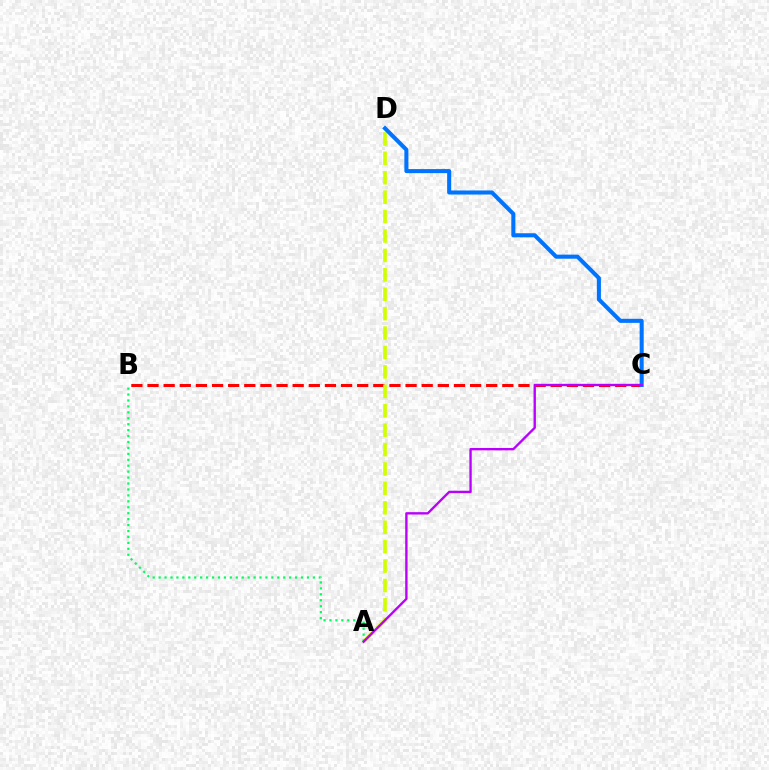{('B', 'C'): [{'color': '#ff0000', 'line_style': 'dashed', 'thickness': 2.19}], ('A', 'D'): [{'color': '#d1ff00', 'line_style': 'dashed', 'thickness': 2.64}], ('A', 'B'): [{'color': '#00ff5c', 'line_style': 'dotted', 'thickness': 1.61}], ('C', 'D'): [{'color': '#0074ff', 'line_style': 'solid', 'thickness': 2.92}], ('A', 'C'): [{'color': '#b900ff', 'line_style': 'solid', 'thickness': 1.7}]}